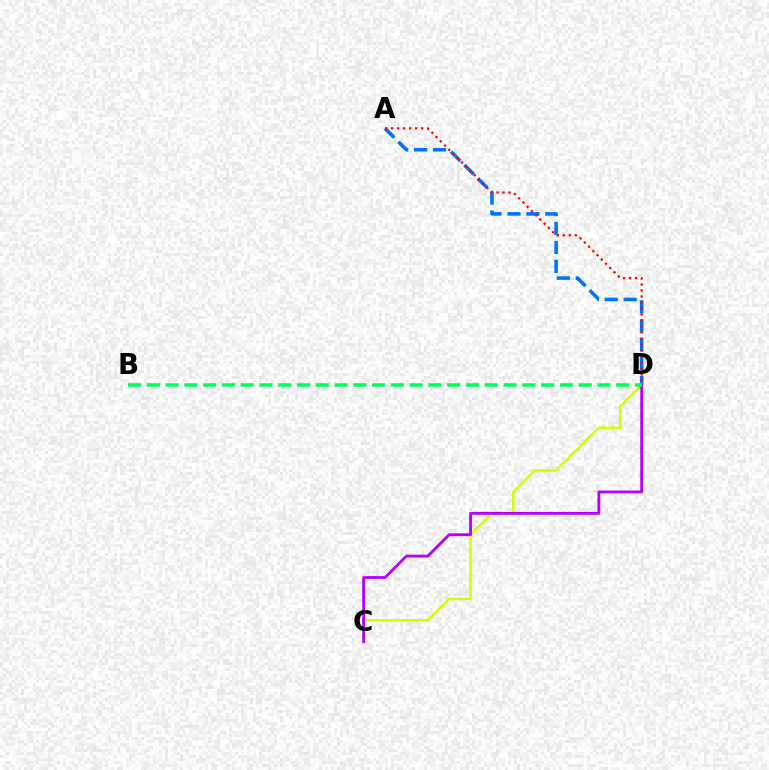{('A', 'D'): [{'color': '#0074ff', 'line_style': 'dashed', 'thickness': 2.57}, {'color': '#ff0000', 'line_style': 'dotted', 'thickness': 1.63}], ('C', 'D'): [{'color': '#d1ff00', 'line_style': 'solid', 'thickness': 1.78}, {'color': '#b900ff', 'line_style': 'solid', 'thickness': 2.04}], ('B', 'D'): [{'color': '#00ff5c', 'line_style': 'dashed', 'thickness': 2.55}]}